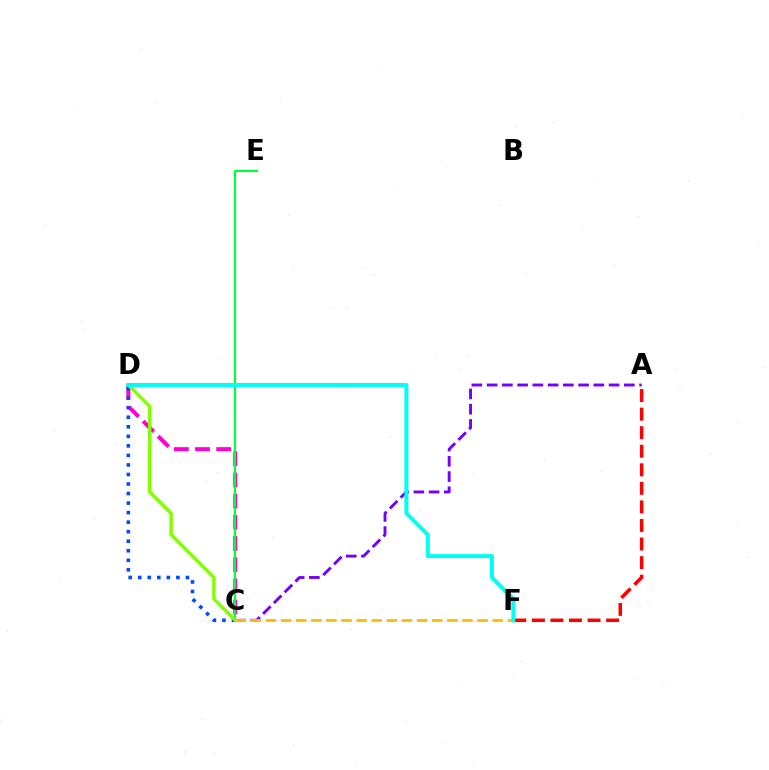{('C', 'D'): [{'color': '#ff00cf', 'line_style': 'dashed', 'thickness': 2.88}, {'color': '#004bff', 'line_style': 'dotted', 'thickness': 2.59}, {'color': '#84ff00', 'line_style': 'solid', 'thickness': 2.51}], ('C', 'E'): [{'color': '#00ff39', 'line_style': 'solid', 'thickness': 1.54}], ('A', 'C'): [{'color': '#7200ff', 'line_style': 'dashed', 'thickness': 2.07}], ('A', 'F'): [{'color': '#ff0000', 'line_style': 'dashed', 'thickness': 2.52}], ('C', 'F'): [{'color': '#ffbd00', 'line_style': 'dashed', 'thickness': 2.05}], ('D', 'F'): [{'color': '#00fff6', 'line_style': 'solid', 'thickness': 2.88}]}